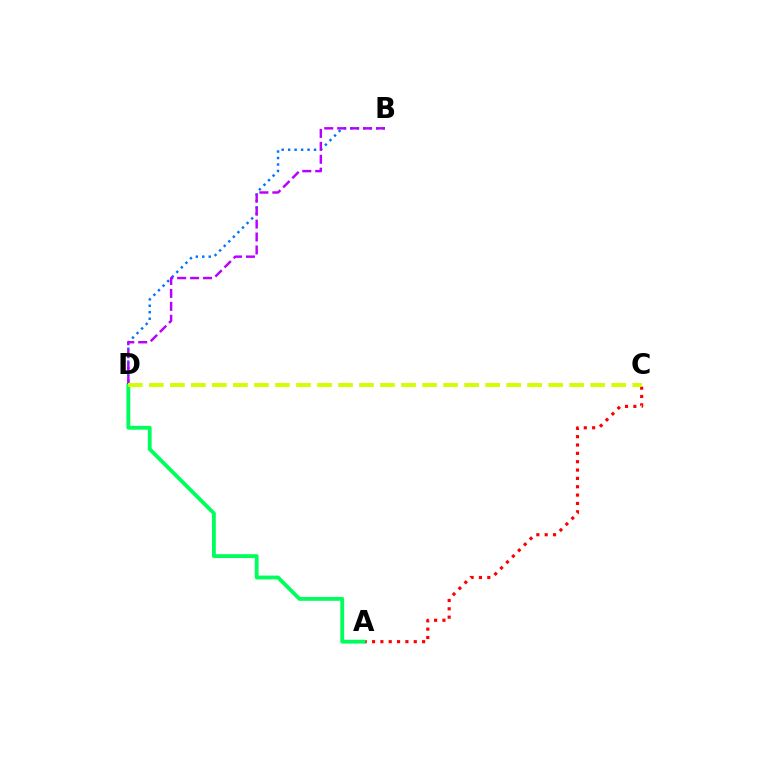{('A', 'C'): [{'color': '#ff0000', 'line_style': 'dotted', 'thickness': 2.27}], ('A', 'D'): [{'color': '#00ff5c', 'line_style': 'solid', 'thickness': 2.77}], ('B', 'D'): [{'color': '#0074ff', 'line_style': 'dotted', 'thickness': 1.76}, {'color': '#b900ff', 'line_style': 'dashed', 'thickness': 1.76}], ('C', 'D'): [{'color': '#d1ff00', 'line_style': 'dashed', 'thickness': 2.86}]}